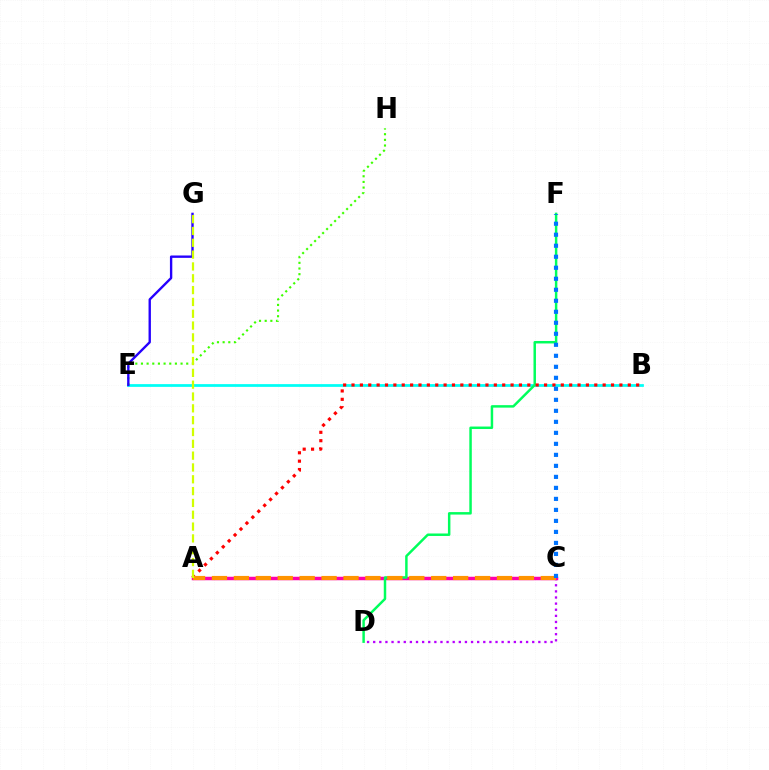{('B', 'E'): [{'color': '#00fff6', 'line_style': 'solid', 'thickness': 1.98}], ('C', 'D'): [{'color': '#b900ff', 'line_style': 'dotted', 'thickness': 1.66}], ('A', 'C'): [{'color': '#ff00ac', 'line_style': 'solid', 'thickness': 2.51}, {'color': '#ff9400', 'line_style': 'dashed', 'thickness': 2.98}], ('E', 'H'): [{'color': '#3dff00', 'line_style': 'dotted', 'thickness': 1.54}], ('D', 'F'): [{'color': '#00ff5c', 'line_style': 'solid', 'thickness': 1.78}], ('A', 'B'): [{'color': '#ff0000', 'line_style': 'dotted', 'thickness': 2.27}], ('E', 'G'): [{'color': '#2500ff', 'line_style': 'solid', 'thickness': 1.71}], ('A', 'G'): [{'color': '#d1ff00', 'line_style': 'dashed', 'thickness': 1.61}], ('C', 'F'): [{'color': '#0074ff', 'line_style': 'dotted', 'thickness': 2.99}]}